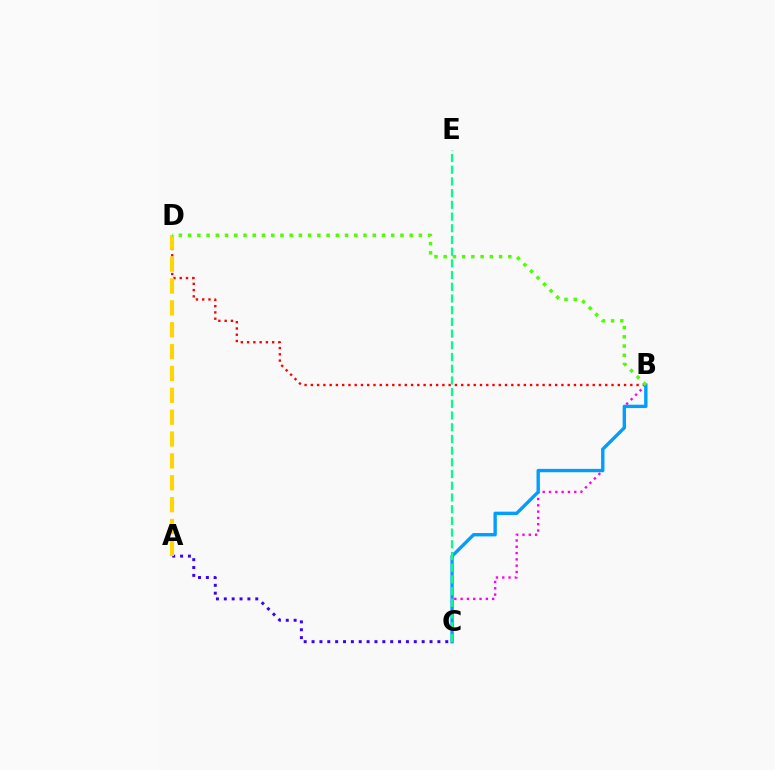{('B', 'D'): [{'color': '#ff0000', 'line_style': 'dotted', 'thickness': 1.7}, {'color': '#4fff00', 'line_style': 'dotted', 'thickness': 2.51}], ('B', 'C'): [{'color': '#ff00ed', 'line_style': 'dotted', 'thickness': 1.71}, {'color': '#009eff', 'line_style': 'solid', 'thickness': 2.42}], ('A', 'C'): [{'color': '#3700ff', 'line_style': 'dotted', 'thickness': 2.14}], ('A', 'D'): [{'color': '#ffd500', 'line_style': 'dashed', 'thickness': 2.97}], ('C', 'E'): [{'color': '#00ff86', 'line_style': 'dashed', 'thickness': 1.59}]}